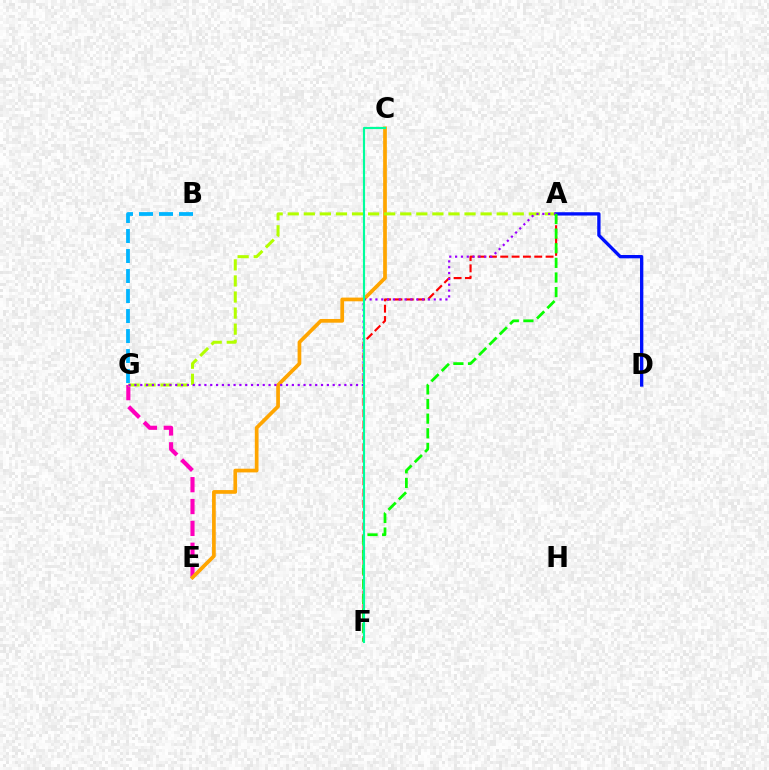{('A', 'F'): [{'color': '#ff0000', 'line_style': 'dashed', 'thickness': 1.54}, {'color': '#08ff00', 'line_style': 'dashed', 'thickness': 1.99}], ('E', 'G'): [{'color': '#ff00bd', 'line_style': 'dashed', 'thickness': 2.97}], ('C', 'E'): [{'color': '#ffa500', 'line_style': 'solid', 'thickness': 2.67}], ('A', 'G'): [{'color': '#b3ff00', 'line_style': 'dashed', 'thickness': 2.18}, {'color': '#9b00ff', 'line_style': 'dotted', 'thickness': 1.58}], ('A', 'D'): [{'color': '#0010ff', 'line_style': 'solid', 'thickness': 2.39}], ('C', 'F'): [{'color': '#00ff9d', 'line_style': 'solid', 'thickness': 1.55}], ('B', 'G'): [{'color': '#00b5ff', 'line_style': 'dashed', 'thickness': 2.72}]}